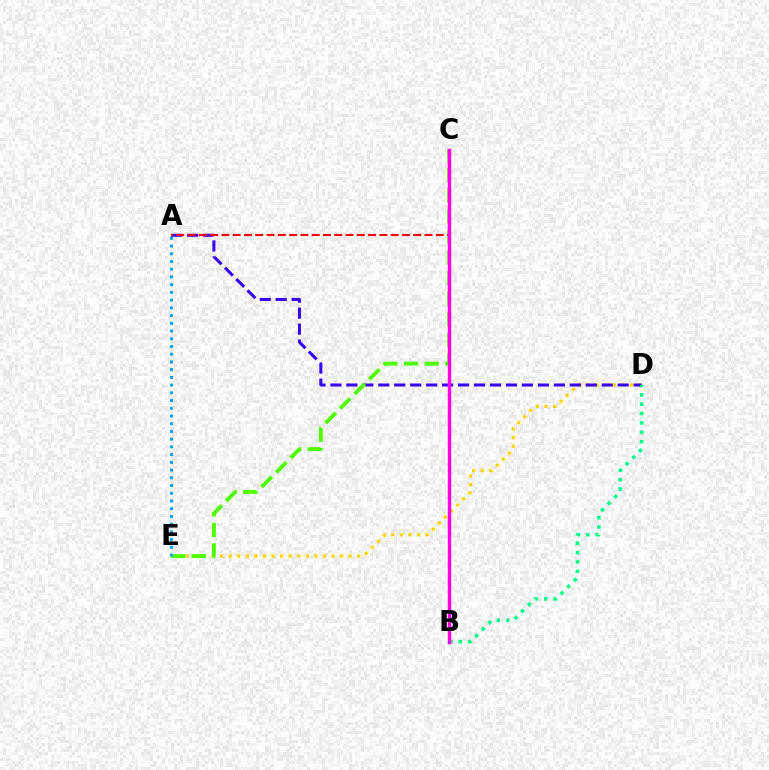{('D', 'E'): [{'color': '#ffd500', 'line_style': 'dotted', 'thickness': 2.33}], ('A', 'D'): [{'color': '#3700ff', 'line_style': 'dashed', 'thickness': 2.17}], ('C', 'E'): [{'color': '#4fff00', 'line_style': 'dashed', 'thickness': 2.8}], ('A', 'E'): [{'color': '#009eff', 'line_style': 'dotted', 'thickness': 2.1}], ('B', 'D'): [{'color': '#00ff86', 'line_style': 'dotted', 'thickness': 2.55}], ('A', 'C'): [{'color': '#ff0000', 'line_style': 'dashed', 'thickness': 1.53}], ('B', 'C'): [{'color': '#ff00ed', 'line_style': 'solid', 'thickness': 2.46}]}